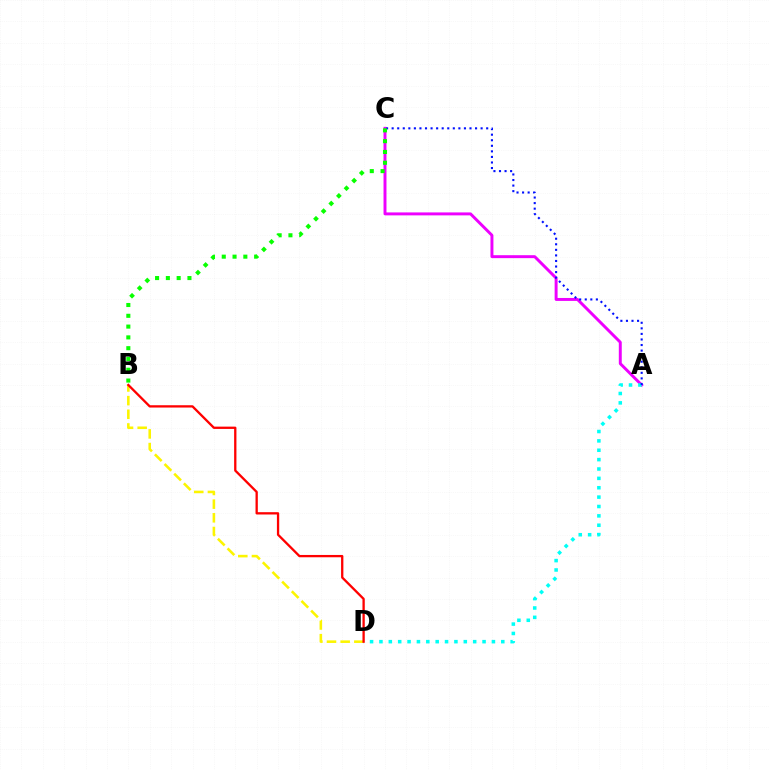{('A', 'C'): [{'color': '#ee00ff', 'line_style': 'solid', 'thickness': 2.12}, {'color': '#0010ff', 'line_style': 'dotted', 'thickness': 1.51}], ('A', 'D'): [{'color': '#00fff6', 'line_style': 'dotted', 'thickness': 2.55}], ('B', 'D'): [{'color': '#fcf500', 'line_style': 'dashed', 'thickness': 1.86}, {'color': '#ff0000', 'line_style': 'solid', 'thickness': 1.66}], ('B', 'C'): [{'color': '#08ff00', 'line_style': 'dotted', 'thickness': 2.93}]}